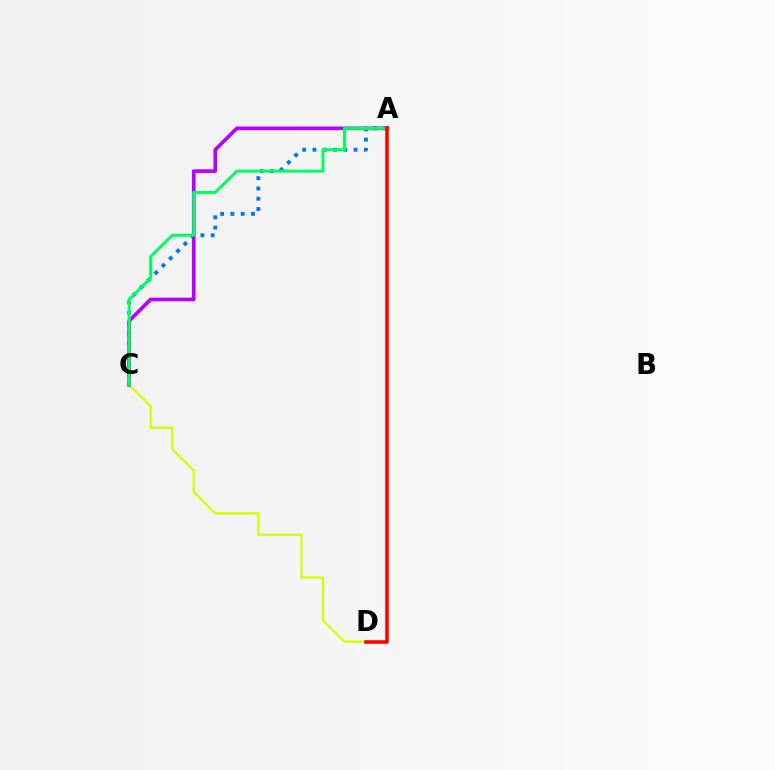{('A', 'C'): [{'color': '#0074ff', 'line_style': 'dotted', 'thickness': 2.79}, {'color': '#b900ff', 'line_style': 'solid', 'thickness': 2.64}, {'color': '#00ff5c', 'line_style': 'solid', 'thickness': 2.17}], ('C', 'D'): [{'color': '#d1ff00', 'line_style': 'solid', 'thickness': 1.64}], ('A', 'D'): [{'color': '#ff0000', 'line_style': 'solid', 'thickness': 2.56}]}